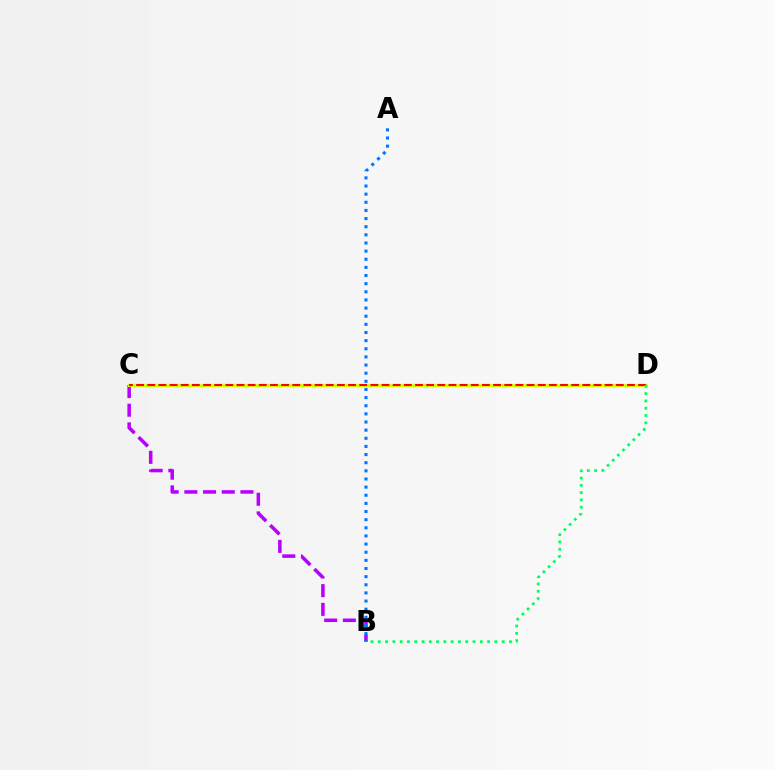{('B', 'C'): [{'color': '#b900ff', 'line_style': 'dashed', 'thickness': 2.54}], ('C', 'D'): [{'color': '#d1ff00', 'line_style': 'solid', 'thickness': 2.24}, {'color': '#ff0000', 'line_style': 'dashed', 'thickness': 1.52}], ('A', 'B'): [{'color': '#0074ff', 'line_style': 'dotted', 'thickness': 2.21}], ('B', 'D'): [{'color': '#00ff5c', 'line_style': 'dotted', 'thickness': 1.98}]}